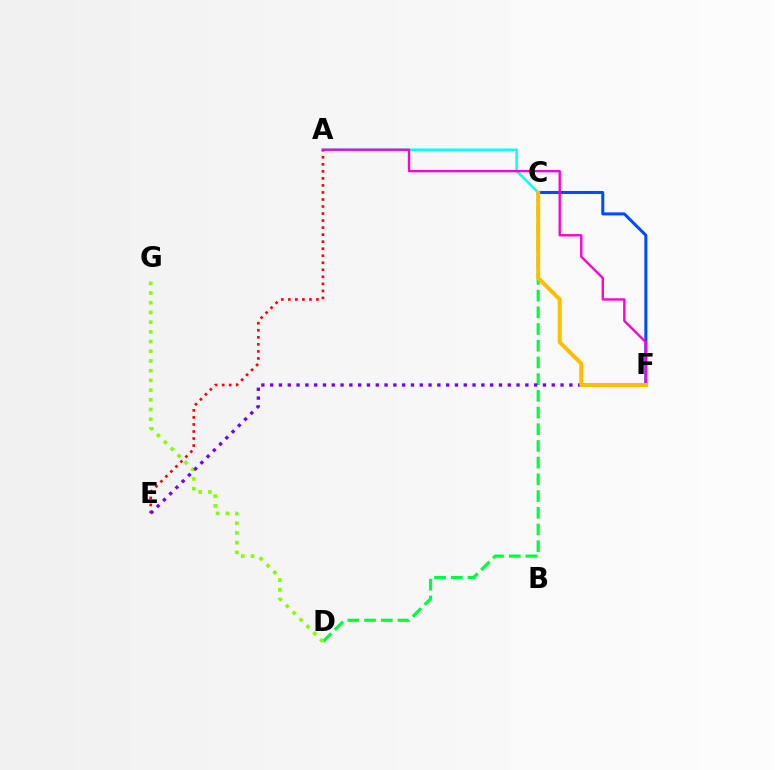{('C', 'D'): [{'color': '#00ff39', 'line_style': 'dashed', 'thickness': 2.27}], ('C', 'F'): [{'color': '#004bff', 'line_style': 'solid', 'thickness': 2.17}, {'color': '#ffbd00', 'line_style': 'solid', 'thickness': 2.85}], ('A', 'C'): [{'color': '#00fff6', 'line_style': 'solid', 'thickness': 1.75}], ('A', 'E'): [{'color': '#ff0000', 'line_style': 'dotted', 'thickness': 1.91}], ('A', 'F'): [{'color': '#ff00cf', 'line_style': 'solid', 'thickness': 1.7}], ('D', 'G'): [{'color': '#84ff00', 'line_style': 'dotted', 'thickness': 2.64}], ('E', 'F'): [{'color': '#7200ff', 'line_style': 'dotted', 'thickness': 2.39}]}